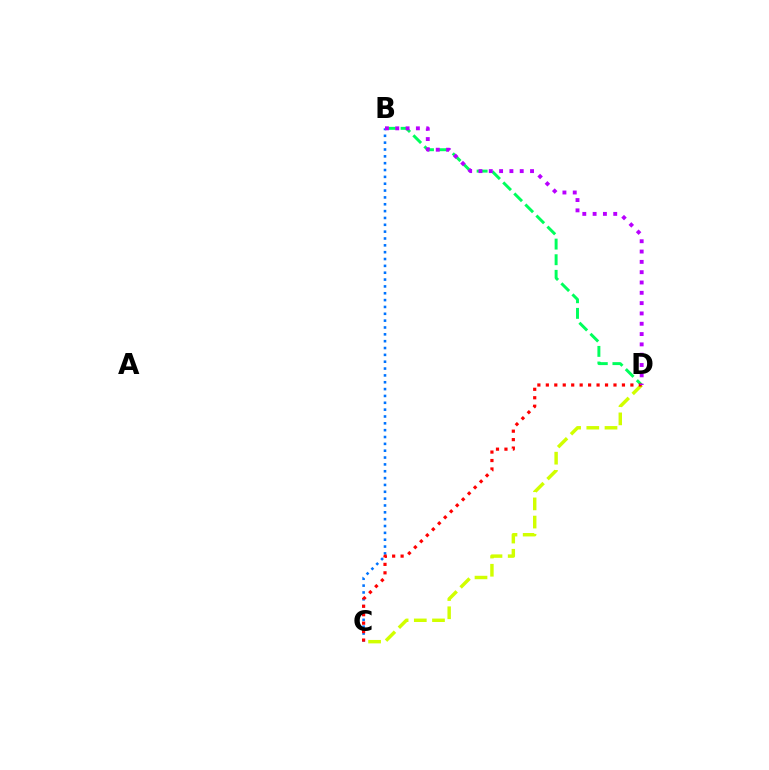{('B', 'C'): [{'color': '#0074ff', 'line_style': 'dotted', 'thickness': 1.86}], ('B', 'D'): [{'color': '#00ff5c', 'line_style': 'dashed', 'thickness': 2.12}, {'color': '#b900ff', 'line_style': 'dotted', 'thickness': 2.8}], ('C', 'D'): [{'color': '#d1ff00', 'line_style': 'dashed', 'thickness': 2.47}, {'color': '#ff0000', 'line_style': 'dotted', 'thickness': 2.3}]}